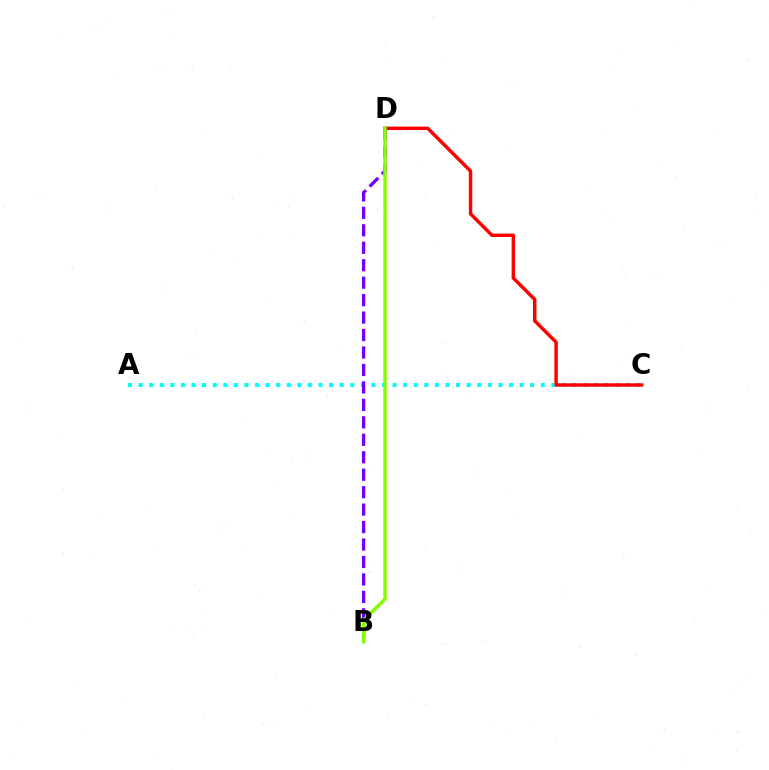{('A', 'C'): [{'color': '#00fff6', 'line_style': 'dotted', 'thickness': 2.88}], ('B', 'D'): [{'color': '#7200ff', 'line_style': 'dashed', 'thickness': 2.37}, {'color': '#84ff00', 'line_style': 'solid', 'thickness': 2.47}], ('C', 'D'): [{'color': '#ff0000', 'line_style': 'solid', 'thickness': 2.48}]}